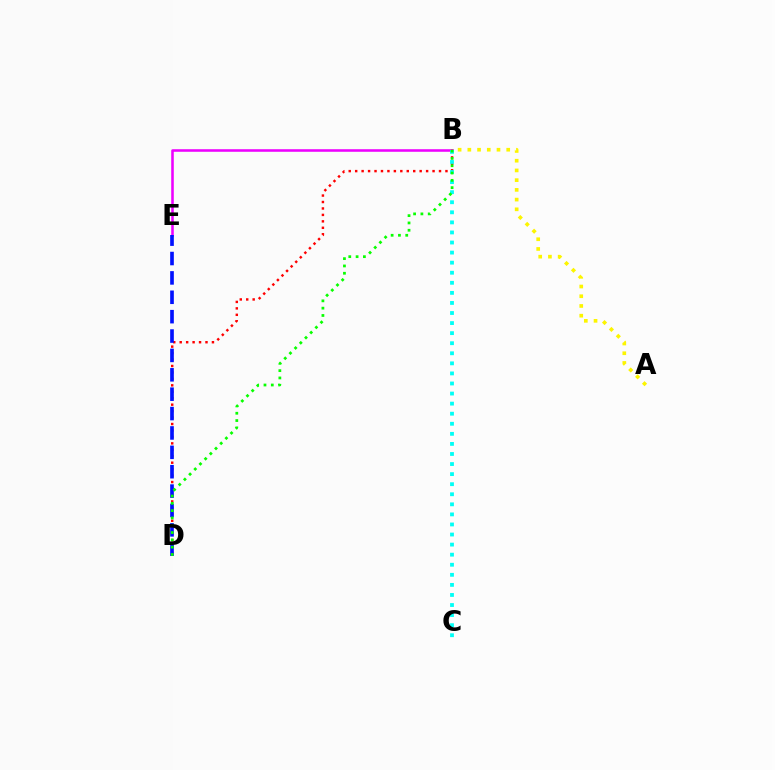{('B', 'E'): [{'color': '#ee00ff', 'line_style': 'solid', 'thickness': 1.84}], ('A', 'B'): [{'color': '#fcf500', 'line_style': 'dotted', 'thickness': 2.64}], ('B', 'D'): [{'color': '#ff0000', 'line_style': 'dotted', 'thickness': 1.75}, {'color': '#08ff00', 'line_style': 'dotted', 'thickness': 1.99}], ('B', 'C'): [{'color': '#00fff6', 'line_style': 'dotted', 'thickness': 2.74}], ('D', 'E'): [{'color': '#0010ff', 'line_style': 'dashed', 'thickness': 2.63}]}